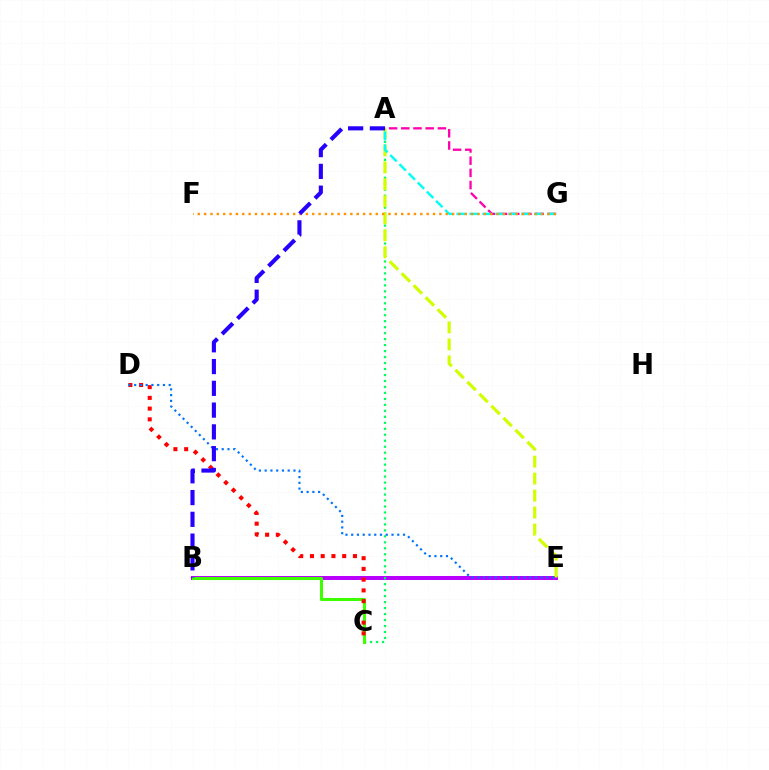{('B', 'E'): [{'color': '#b900ff', 'line_style': 'solid', 'thickness': 2.88}], ('A', 'C'): [{'color': '#00ff5c', 'line_style': 'dotted', 'thickness': 1.62}], ('A', 'E'): [{'color': '#d1ff00', 'line_style': 'dashed', 'thickness': 2.31}], ('B', 'C'): [{'color': '#3dff00', 'line_style': 'solid', 'thickness': 2.21}], ('A', 'G'): [{'color': '#ff00ac', 'line_style': 'dashed', 'thickness': 1.66}, {'color': '#00fff6', 'line_style': 'dashed', 'thickness': 1.76}], ('C', 'D'): [{'color': '#ff0000', 'line_style': 'dotted', 'thickness': 2.92}], ('D', 'E'): [{'color': '#0074ff', 'line_style': 'dotted', 'thickness': 1.56}], ('F', 'G'): [{'color': '#ff9400', 'line_style': 'dotted', 'thickness': 1.73}], ('A', 'B'): [{'color': '#2500ff', 'line_style': 'dashed', 'thickness': 2.96}]}